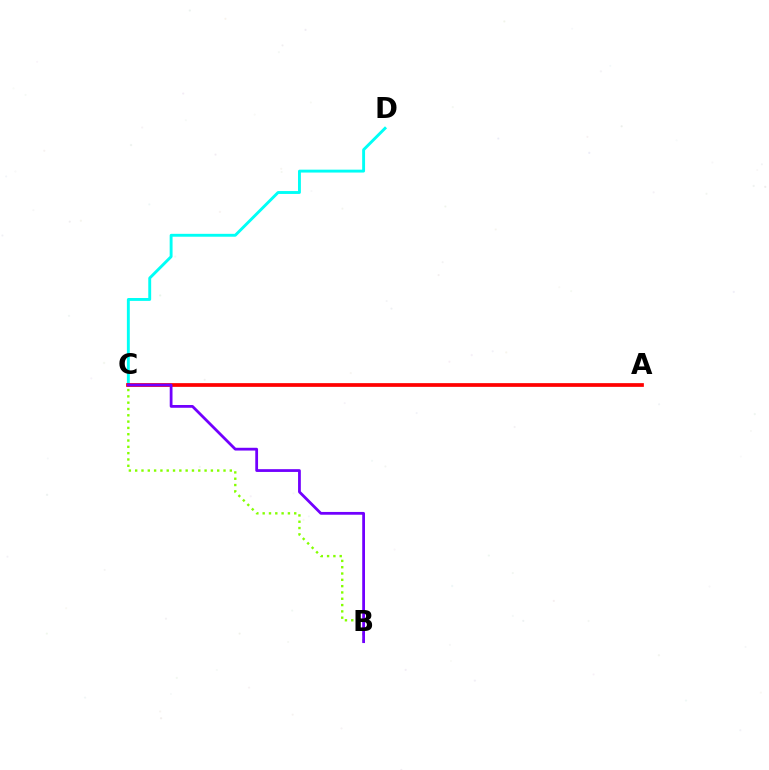{('B', 'C'): [{'color': '#84ff00', 'line_style': 'dotted', 'thickness': 1.71}, {'color': '#7200ff', 'line_style': 'solid', 'thickness': 2.0}], ('C', 'D'): [{'color': '#00fff6', 'line_style': 'solid', 'thickness': 2.08}], ('A', 'C'): [{'color': '#ff0000', 'line_style': 'solid', 'thickness': 2.68}]}